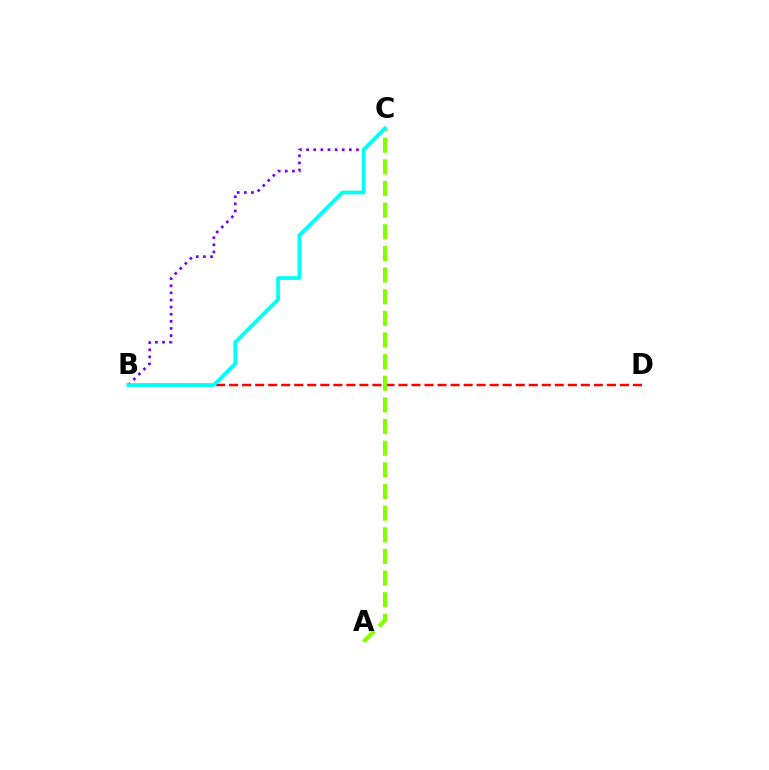{('B', 'D'): [{'color': '#ff0000', 'line_style': 'dashed', 'thickness': 1.77}], ('A', 'C'): [{'color': '#84ff00', 'line_style': 'dashed', 'thickness': 2.94}], ('B', 'C'): [{'color': '#7200ff', 'line_style': 'dotted', 'thickness': 1.93}, {'color': '#00fff6', 'line_style': 'solid', 'thickness': 2.69}]}